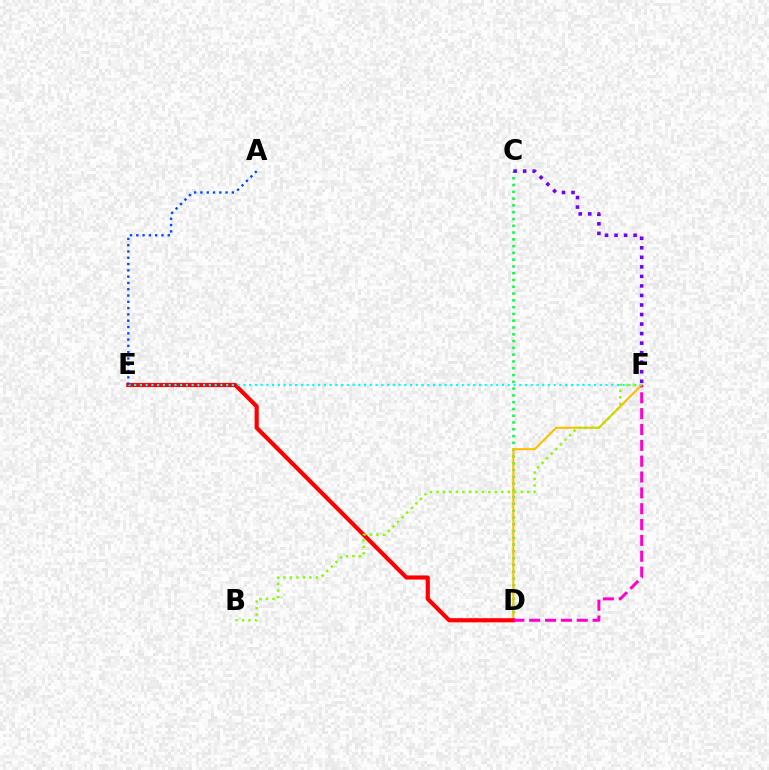{('C', 'D'): [{'color': '#00ff39', 'line_style': 'dotted', 'thickness': 1.84}], ('D', 'F'): [{'color': '#ffbd00', 'line_style': 'solid', 'thickness': 1.5}, {'color': '#ff00cf', 'line_style': 'dashed', 'thickness': 2.15}], ('D', 'E'): [{'color': '#ff0000', 'line_style': 'solid', 'thickness': 2.98}], ('E', 'F'): [{'color': '#00fff6', 'line_style': 'dotted', 'thickness': 1.56}], ('A', 'E'): [{'color': '#004bff', 'line_style': 'dotted', 'thickness': 1.71}], ('C', 'F'): [{'color': '#7200ff', 'line_style': 'dotted', 'thickness': 2.59}], ('B', 'F'): [{'color': '#84ff00', 'line_style': 'dotted', 'thickness': 1.76}]}